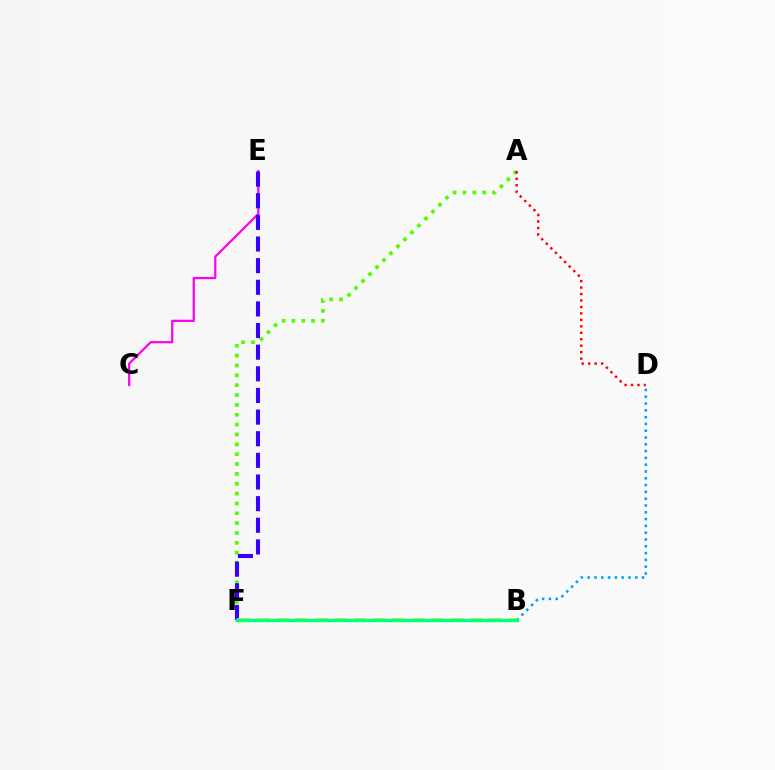{('A', 'F'): [{'color': '#4fff00', 'line_style': 'dotted', 'thickness': 2.68}], ('C', 'E'): [{'color': '#ff00ed', 'line_style': 'solid', 'thickness': 1.6}], ('B', 'D'): [{'color': '#009eff', 'line_style': 'dotted', 'thickness': 1.85}], ('E', 'F'): [{'color': '#3700ff', 'line_style': 'dashed', 'thickness': 2.94}], ('B', 'F'): [{'color': '#ffd500', 'line_style': 'dashed', 'thickness': 2.63}, {'color': '#00ff86', 'line_style': 'solid', 'thickness': 2.46}], ('A', 'D'): [{'color': '#ff0000', 'line_style': 'dotted', 'thickness': 1.76}]}